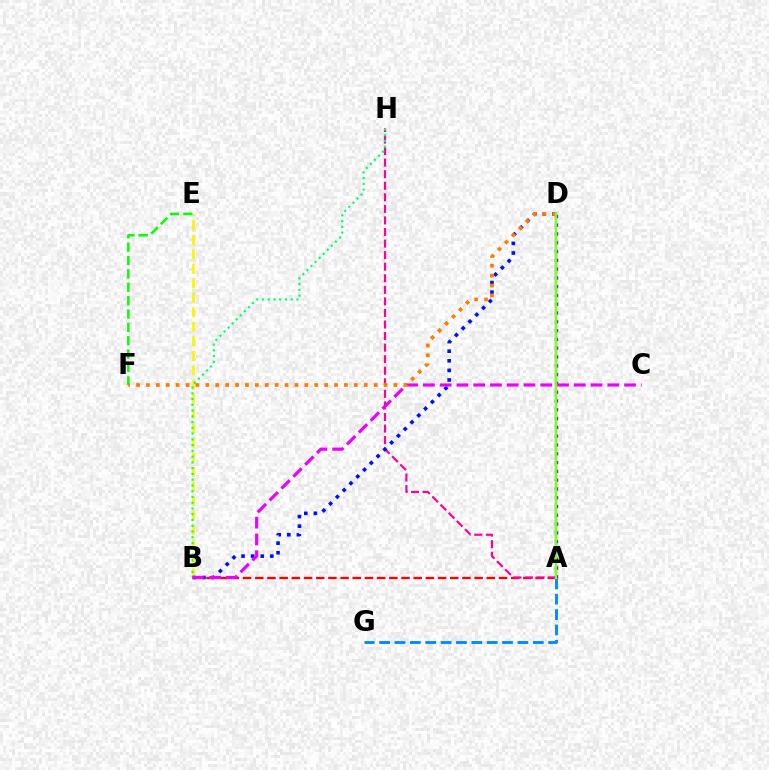{('A', 'B'): [{'color': '#ff0000', 'line_style': 'dashed', 'thickness': 1.66}], ('B', 'E'): [{'color': '#fcf500', 'line_style': 'dashed', 'thickness': 1.97}], ('A', 'H'): [{'color': '#ff0094', 'line_style': 'dashed', 'thickness': 1.57}], ('A', 'D'): [{'color': '#00fff6', 'line_style': 'solid', 'thickness': 1.69}, {'color': '#7200ff', 'line_style': 'dotted', 'thickness': 2.39}, {'color': '#84ff00', 'line_style': 'solid', 'thickness': 1.67}], ('B', 'D'): [{'color': '#0010ff', 'line_style': 'dotted', 'thickness': 2.61}], ('E', 'F'): [{'color': '#08ff00', 'line_style': 'dashed', 'thickness': 1.82}], ('B', 'H'): [{'color': '#00ff74', 'line_style': 'dotted', 'thickness': 1.57}], ('A', 'G'): [{'color': '#008cff', 'line_style': 'dashed', 'thickness': 2.09}], ('B', 'C'): [{'color': '#ee00ff', 'line_style': 'dashed', 'thickness': 2.28}], ('D', 'F'): [{'color': '#ff7c00', 'line_style': 'dotted', 'thickness': 2.69}]}